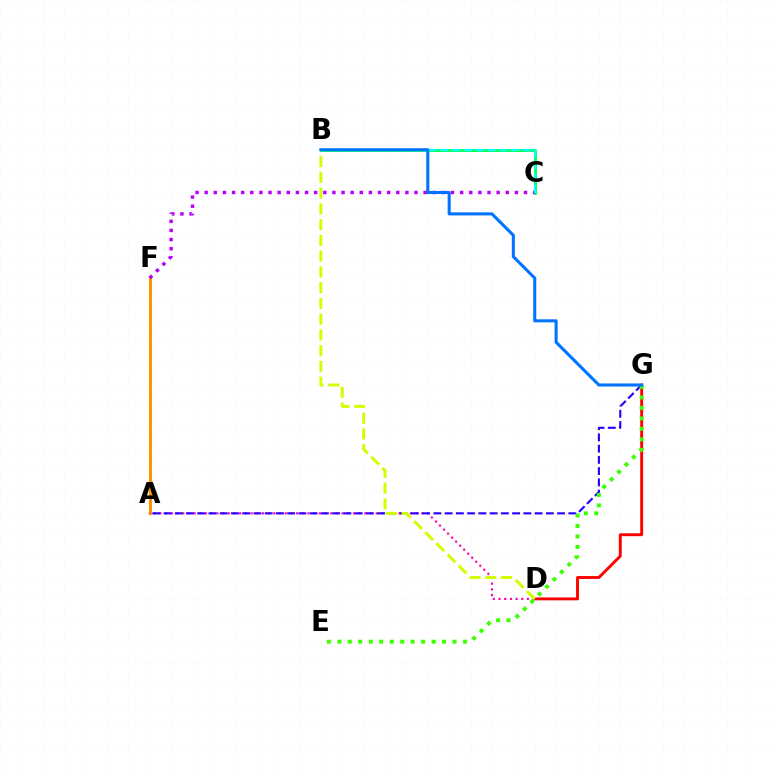{('A', 'F'): [{'color': '#ff9400', 'line_style': 'solid', 'thickness': 2.22}], ('B', 'C'): [{'color': '#00ff5c', 'line_style': 'solid', 'thickness': 2.07}, {'color': '#00fff6', 'line_style': 'dashed', 'thickness': 1.6}], ('D', 'G'): [{'color': '#ff0000', 'line_style': 'solid', 'thickness': 2.09}], ('C', 'F'): [{'color': '#b900ff', 'line_style': 'dotted', 'thickness': 2.48}], ('A', 'D'): [{'color': '#ff00ac', 'line_style': 'dotted', 'thickness': 1.55}], ('A', 'G'): [{'color': '#2500ff', 'line_style': 'dashed', 'thickness': 1.53}], ('B', 'D'): [{'color': '#d1ff00', 'line_style': 'dashed', 'thickness': 2.14}], ('E', 'G'): [{'color': '#3dff00', 'line_style': 'dotted', 'thickness': 2.85}], ('B', 'G'): [{'color': '#0074ff', 'line_style': 'solid', 'thickness': 2.2}]}